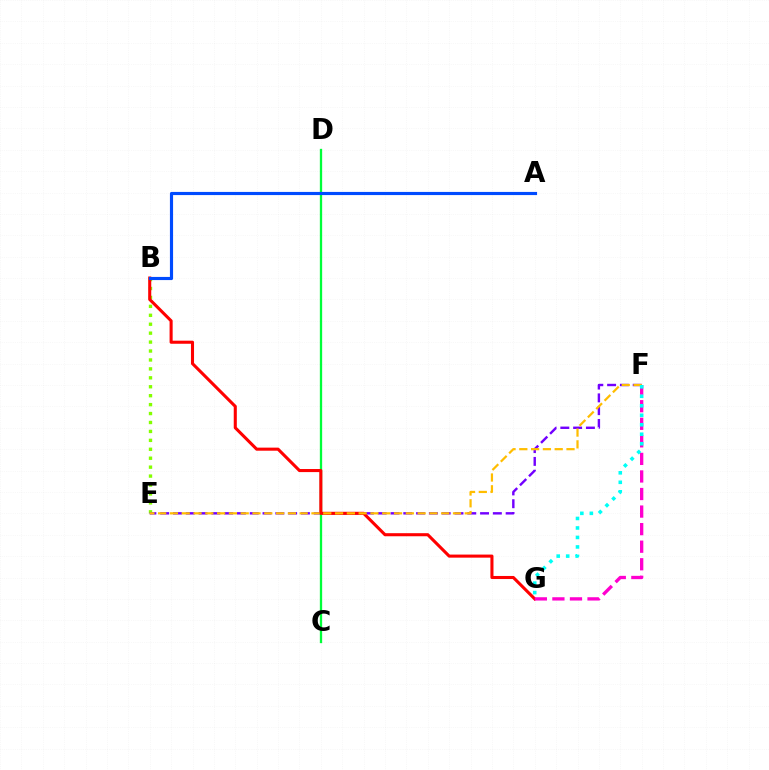{('B', 'E'): [{'color': '#84ff00', 'line_style': 'dotted', 'thickness': 2.43}], ('E', 'F'): [{'color': '#7200ff', 'line_style': 'dashed', 'thickness': 1.74}, {'color': '#ffbd00', 'line_style': 'dashed', 'thickness': 1.6}], ('C', 'D'): [{'color': '#00ff39', 'line_style': 'solid', 'thickness': 1.66}], ('B', 'G'): [{'color': '#ff0000', 'line_style': 'solid', 'thickness': 2.21}], ('A', 'B'): [{'color': '#004bff', 'line_style': 'solid', 'thickness': 2.27}], ('F', 'G'): [{'color': '#ff00cf', 'line_style': 'dashed', 'thickness': 2.39}, {'color': '#00fff6', 'line_style': 'dotted', 'thickness': 2.58}]}